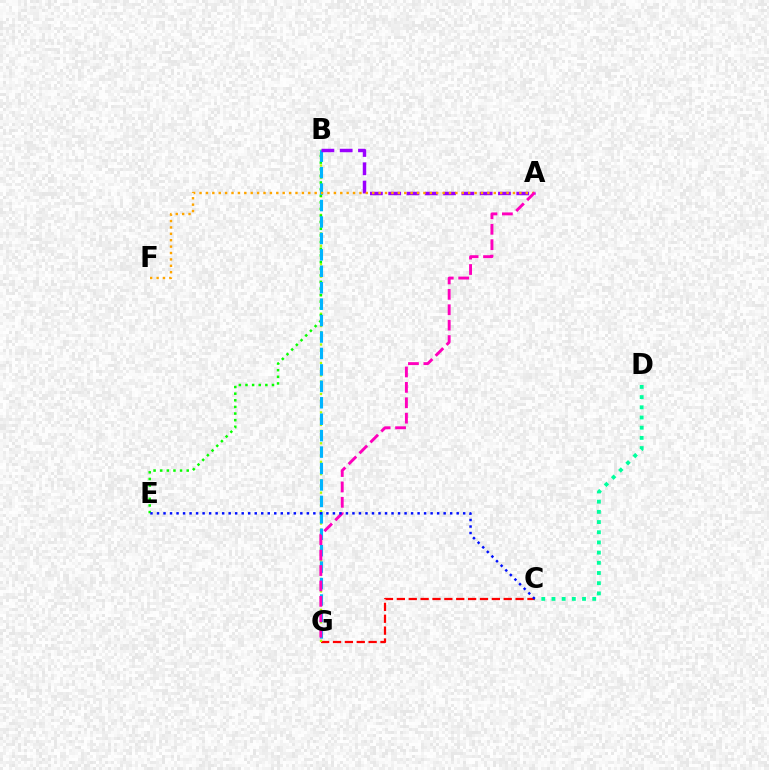{('C', 'G'): [{'color': '#ff0000', 'line_style': 'dashed', 'thickness': 1.61}], ('B', 'G'): [{'color': '#b3ff00', 'line_style': 'dotted', 'thickness': 1.68}, {'color': '#00b5ff', 'line_style': 'dashed', 'thickness': 2.23}], ('B', 'E'): [{'color': '#08ff00', 'line_style': 'dotted', 'thickness': 1.8}], ('A', 'B'): [{'color': '#9b00ff', 'line_style': 'dashed', 'thickness': 2.49}], ('A', 'F'): [{'color': '#ffa500', 'line_style': 'dotted', 'thickness': 1.74}], ('C', 'D'): [{'color': '#00ff9d', 'line_style': 'dotted', 'thickness': 2.77}], ('A', 'G'): [{'color': '#ff00bd', 'line_style': 'dashed', 'thickness': 2.09}], ('C', 'E'): [{'color': '#0010ff', 'line_style': 'dotted', 'thickness': 1.77}]}